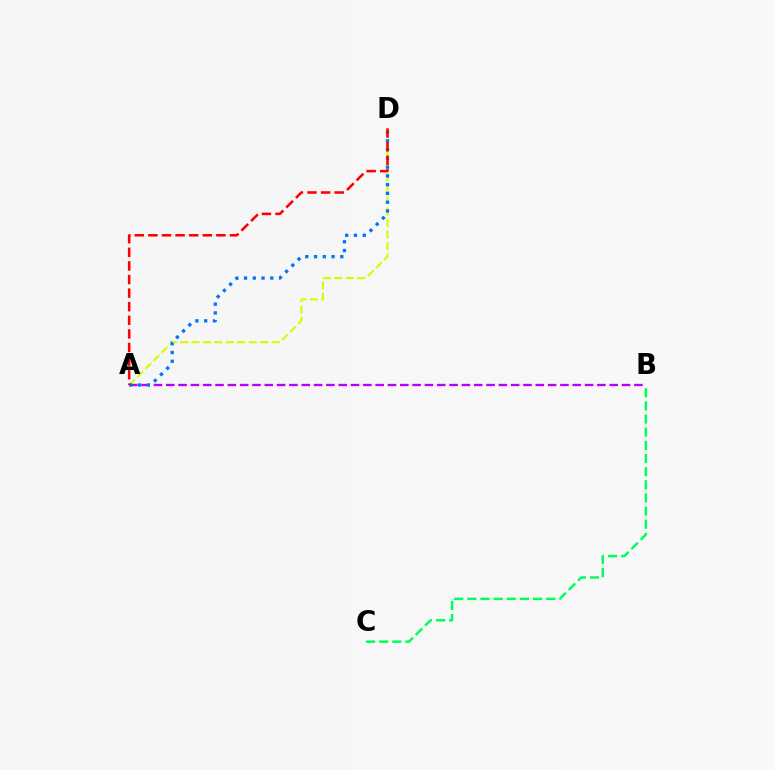{('A', 'B'): [{'color': '#b900ff', 'line_style': 'dashed', 'thickness': 1.67}], ('A', 'D'): [{'color': '#d1ff00', 'line_style': 'dashed', 'thickness': 1.55}, {'color': '#0074ff', 'line_style': 'dotted', 'thickness': 2.38}, {'color': '#ff0000', 'line_style': 'dashed', 'thickness': 1.85}], ('B', 'C'): [{'color': '#00ff5c', 'line_style': 'dashed', 'thickness': 1.79}]}